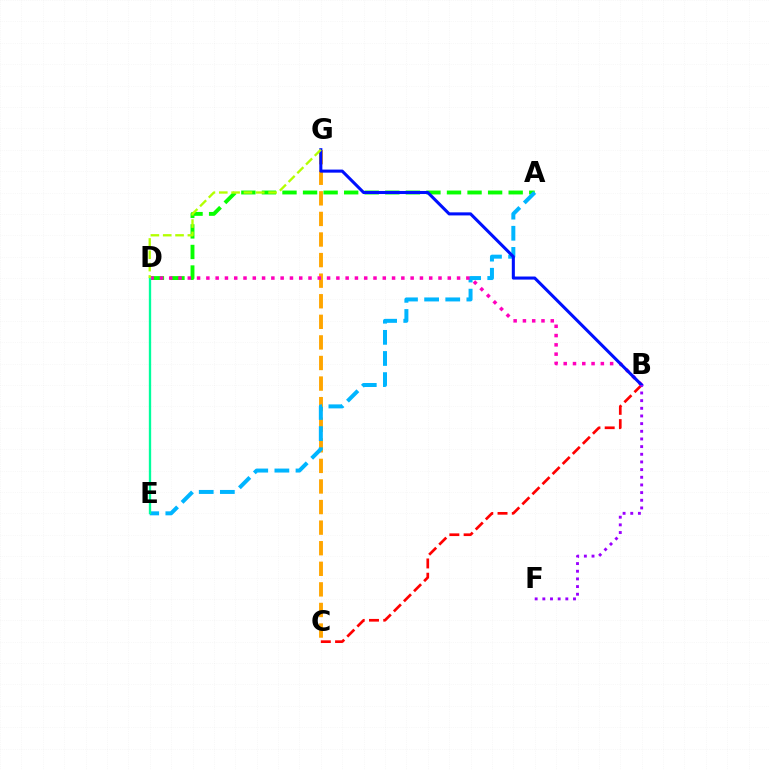{('A', 'D'): [{'color': '#08ff00', 'line_style': 'dashed', 'thickness': 2.79}], ('B', 'C'): [{'color': '#ff0000', 'line_style': 'dashed', 'thickness': 1.94}], ('C', 'G'): [{'color': '#ffa500', 'line_style': 'dashed', 'thickness': 2.8}], ('A', 'E'): [{'color': '#00b5ff', 'line_style': 'dashed', 'thickness': 2.87}], ('B', 'D'): [{'color': '#ff00bd', 'line_style': 'dotted', 'thickness': 2.52}], ('D', 'E'): [{'color': '#00ff9d', 'line_style': 'solid', 'thickness': 1.68}], ('B', 'G'): [{'color': '#0010ff', 'line_style': 'solid', 'thickness': 2.21}], ('D', 'G'): [{'color': '#b3ff00', 'line_style': 'dashed', 'thickness': 1.68}], ('B', 'F'): [{'color': '#9b00ff', 'line_style': 'dotted', 'thickness': 2.08}]}